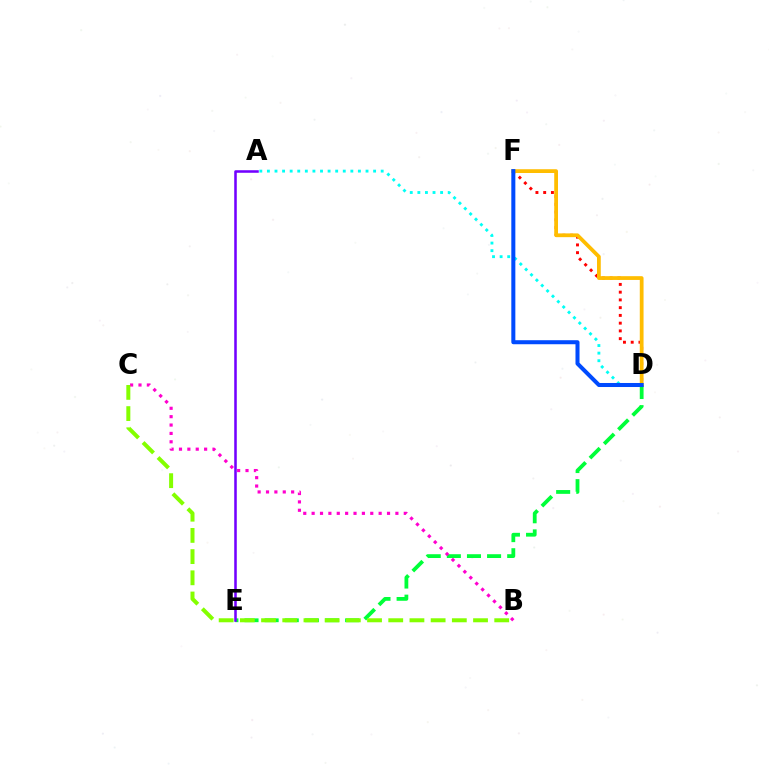{('D', 'E'): [{'color': '#00ff39', 'line_style': 'dashed', 'thickness': 2.73}], ('D', 'F'): [{'color': '#ff0000', 'line_style': 'dotted', 'thickness': 2.11}, {'color': '#ffbd00', 'line_style': 'solid', 'thickness': 2.71}, {'color': '#004bff', 'line_style': 'solid', 'thickness': 2.9}], ('A', 'D'): [{'color': '#00fff6', 'line_style': 'dotted', 'thickness': 2.06}], ('B', 'C'): [{'color': '#ff00cf', 'line_style': 'dotted', 'thickness': 2.28}, {'color': '#84ff00', 'line_style': 'dashed', 'thickness': 2.88}], ('A', 'E'): [{'color': '#7200ff', 'line_style': 'solid', 'thickness': 1.84}]}